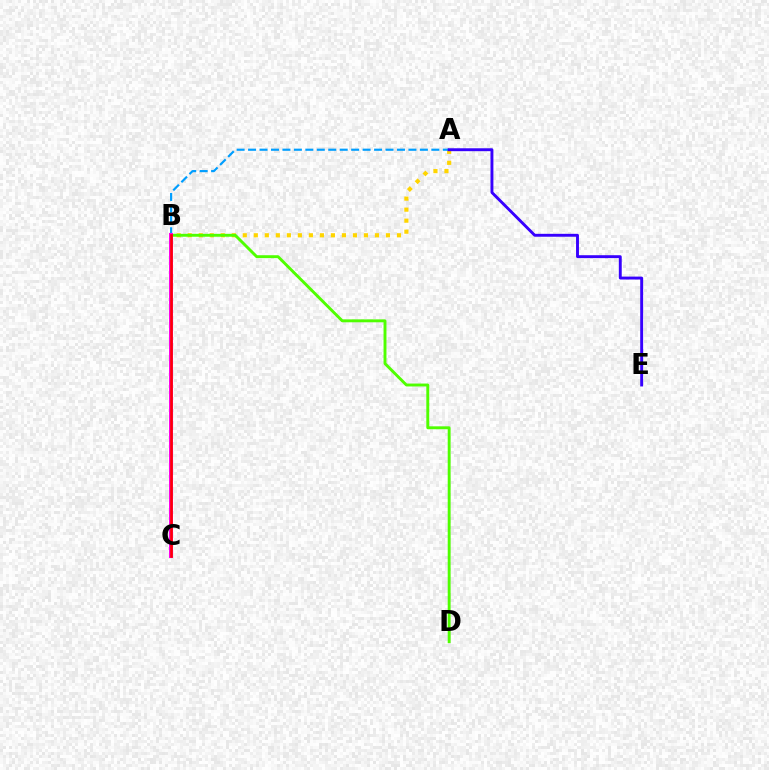{('A', 'B'): [{'color': '#ffd500', 'line_style': 'dotted', 'thickness': 2.99}, {'color': '#009eff', 'line_style': 'dashed', 'thickness': 1.56}], ('B', 'D'): [{'color': '#4fff00', 'line_style': 'solid', 'thickness': 2.09}], ('B', 'C'): [{'color': '#00ff86', 'line_style': 'dotted', 'thickness': 1.86}, {'color': '#ff00ed', 'line_style': 'solid', 'thickness': 2.87}, {'color': '#ff0000', 'line_style': 'solid', 'thickness': 1.88}], ('A', 'E'): [{'color': '#3700ff', 'line_style': 'solid', 'thickness': 2.09}]}